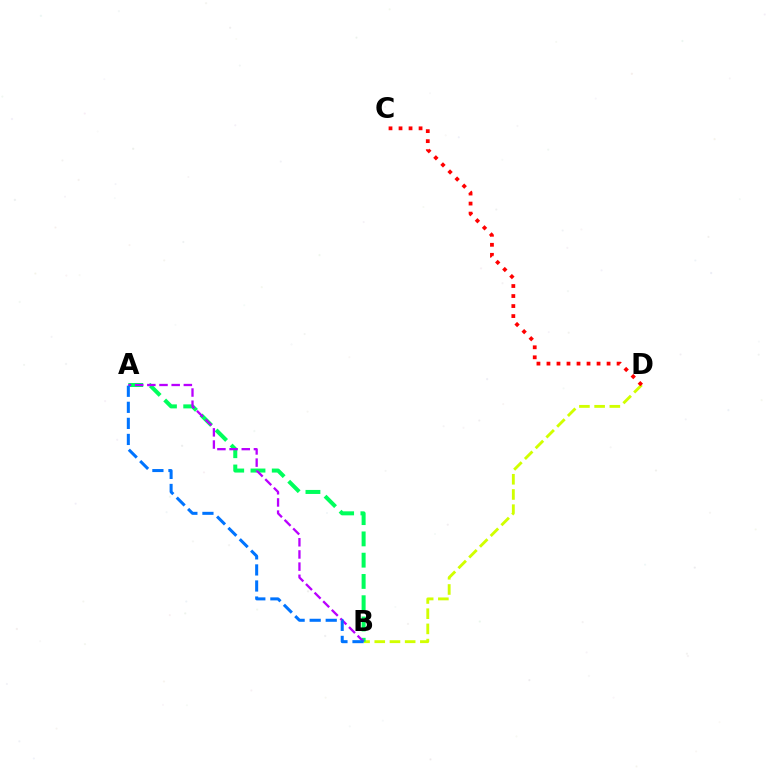{('B', 'D'): [{'color': '#d1ff00', 'line_style': 'dashed', 'thickness': 2.06}], ('C', 'D'): [{'color': '#ff0000', 'line_style': 'dotted', 'thickness': 2.72}], ('A', 'B'): [{'color': '#00ff5c', 'line_style': 'dashed', 'thickness': 2.89}, {'color': '#b900ff', 'line_style': 'dashed', 'thickness': 1.65}, {'color': '#0074ff', 'line_style': 'dashed', 'thickness': 2.18}]}